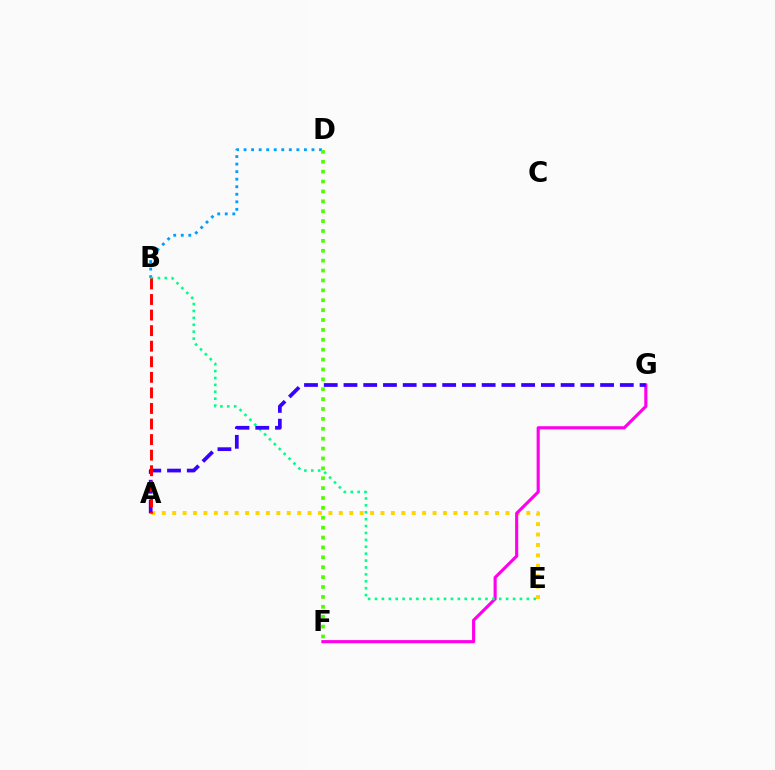{('A', 'E'): [{'color': '#ffd500', 'line_style': 'dotted', 'thickness': 2.83}], ('F', 'G'): [{'color': '#ff00ed', 'line_style': 'solid', 'thickness': 2.25}], ('B', 'D'): [{'color': '#009eff', 'line_style': 'dotted', 'thickness': 2.05}], ('B', 'E'): [{'color': '#00ff86', 'line_style': 'dotted', 'thickness': 1.88}], ('A', 'G'): [{'color': '#3700ff', 'line_style': 'dashed', 'thickness': 2.68}], ('D', 'F'): [{'color': '#4fff00', 'line_style': 'dotted', 'thickness': 2.69}], ('A', 'B'): [{'color': '#ff0000', 'line_style': 'dashed', 'thickness': 2.11}]}